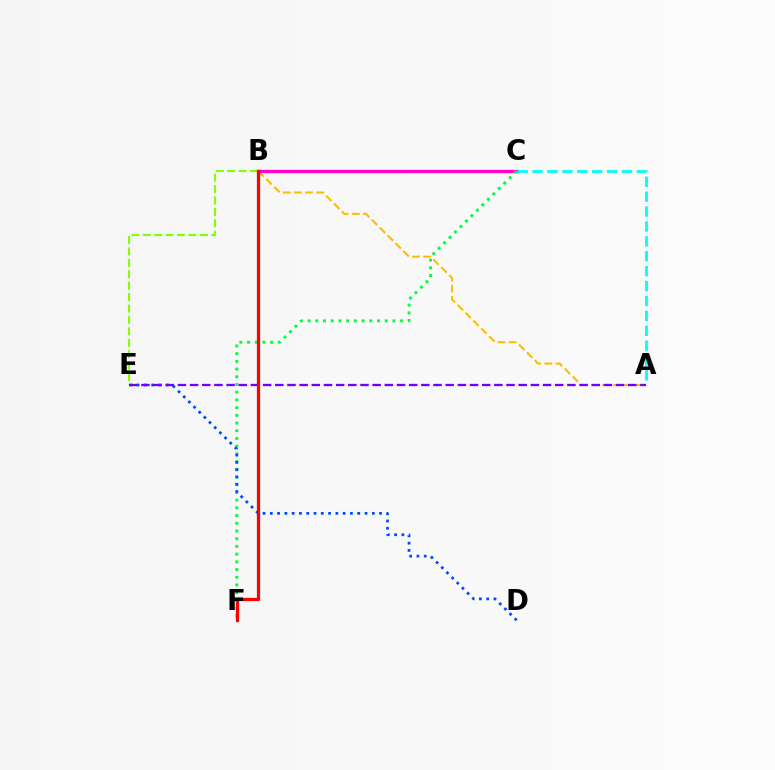{('A', 'B'): [{'color': '#ffbd00', 'line_style': 'dashed', 'thickness': 1.51}], ('B', 'C'): [{'color': '#ff00cf', 'line_style': 'solid', 'thickness': 2.36}], ('B', 'E'): [{'color': '#84ff00', 'line_style': 'dashed', 'thickness': 1.55}], ('C', 'F'): [{'color': '#00ff39', 'line_style': 'dotted', 'thickness': 2.09}], ('A', 'C'): [{'color': '#00fff6', 'line_style': 'dashed', 'thickness': 2.02}], ('D', 'E'): [{'color': '#004bff', 'line_style': 'dotted', 'thickness': 1.98}], ('A', 'E'): [{'color': '#7200ff', 'line_style': 'dashed', 'thickness': 1.65}], ('B', 'F'): [{'color': '#ff0000', 'line_style': 'solid', 'thickness': 2.34}]}